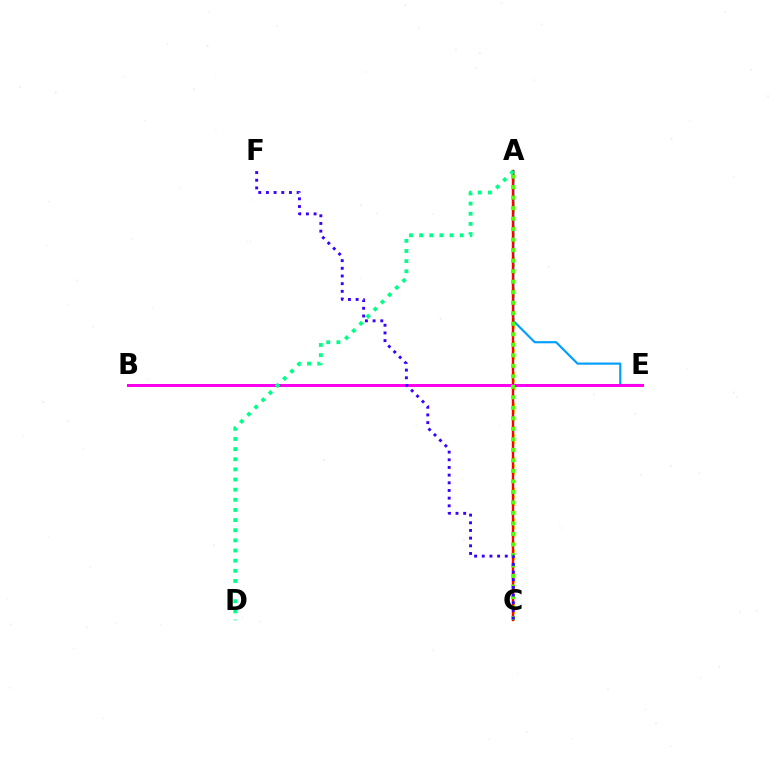{('A', 'C'): [{'color': '#ffd500', 'line_style': 'dotted', 'thickness': 2.1}, {'color': '#ff0000', 'line_style': 'solid', 'thickness': 1.73}, {'color': '#4fff00', 'line_style': 'dotted', 'thickness': 2.86}], ('A', 'E'): [{'color': '#009eff', 'line_style': 'solid', 'thickness': 1.55}], ('B', 'E'): [{'color': '#ff00ed', 'line_style': 'solid', 'thickness': 2.17}], ('A', 'D'): [{'color': '#00ff86', 'line_style': 'dotted', 'thickness': 2.75}], ('C', 'F'): [{'color': '#3700ff', 'line_style': 'dotted', 'thickness': 2.08}]}